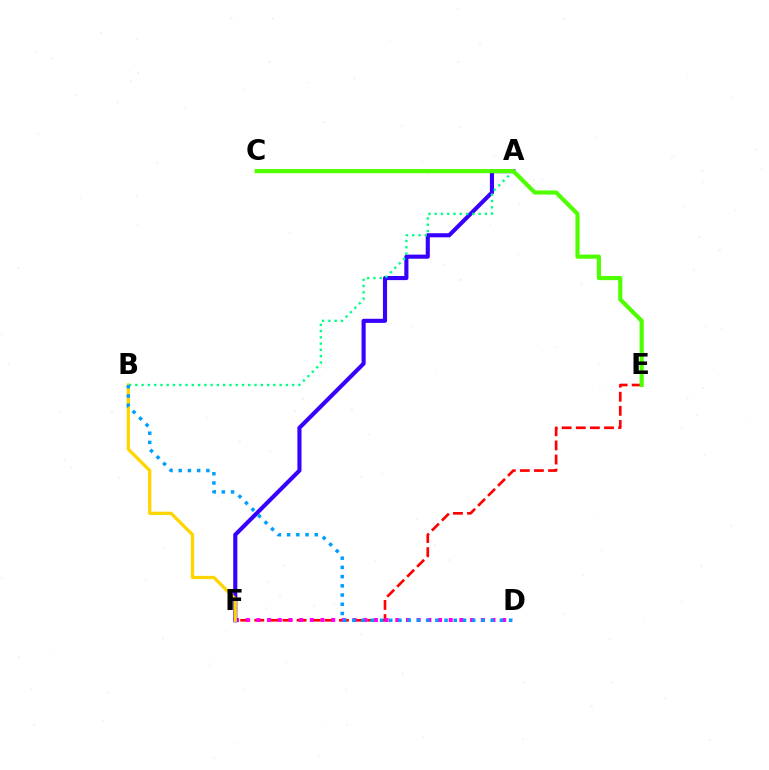{('E', 'F'): [{'color': '#ff0000', 'line_style': 'dashed', 'thickness': 1.92}], ('D', 'F'): [{'color': '#ff00ed', 'line_style': 'dotted', 'thickness': 2.9}], ('A', 'F'): [{'color': '#3700ff', 'line_style': 'solid', 'thickness': 2.96}], ('B', 'F'): [{'color': '#ffd500', 'line_style': 'solid', 'thickness': 2.36}], ('A', 'B'): [{'color': '#00ff86', 'line_style': 'dotted', 'thickness': 1.7}], ('C', 'E'): [{'color': '#4fff00', 'line_style': 'solid', 'thickness': 2.99}], ('B', 'D'): [{'color': '#009eff', 'line_style': 'dotted', 'thickness': 2.5}]}